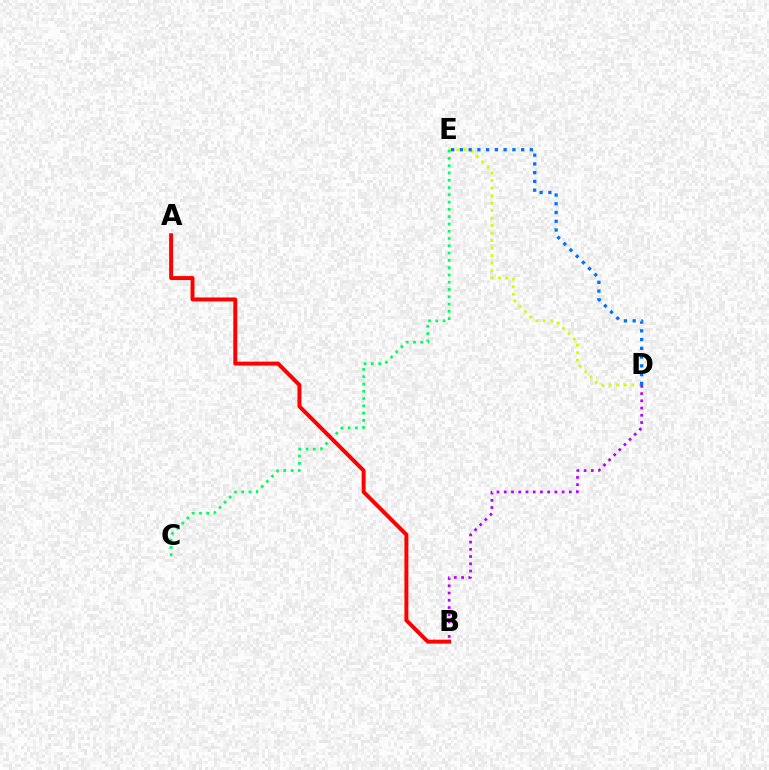{('D', 'E'): [{'color': '#d1ff00', 'line_style': 'dotted', 'thickness': 2.04}, {'color': '#0074ff', 'line_style': 'dotted', 'thickness': 2.38}], ('B', 'D'): [{'color': '#b900ff', 'line_style': 'dotted', 'thickness': 1.96}], ('C', 'E'): [{'color': '#00ff5c', 'line_style': 'dotted', 'thickness': 1.98}], ('A', 'B'): [{'color': '#ff0000', 'line_style': 'solid', 'thickness': 2.84}]}